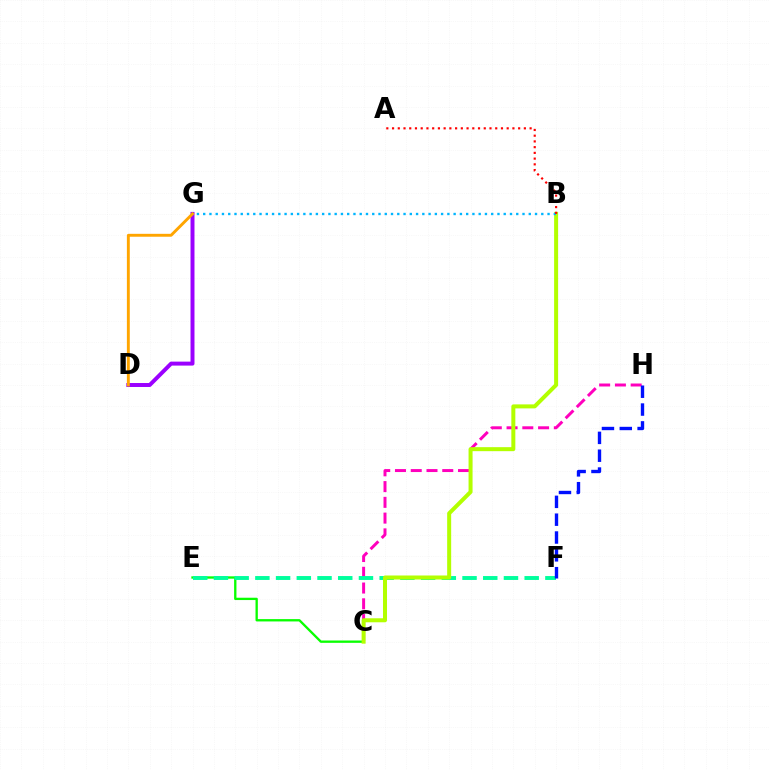{('C', 'H'): [{'color': '#ff00bd', 'line_style': 'dashed', 'thickness': 2.14}], ('C', 'E'): [{'color': '#08ff00', 'line_style': 'solid', 'thickness': 1.67}], ('E', 'F'): [{'color': '#00ff9d', 'line_style': 'dashed', 'thickness': 2.81}], ('D', 'G'): [{'color': '#9b00ff', 'line_style': 'solid', 'thickness': 2.86}, {'color': '#ffa500', 'line_style': 'solid', 'thickness': 2.09}], ('B', 'C'): [{'color': '#b3ff00', 'line_style': 'solid', 'thickness': 2.88}], ('B', 'G'): [{'color': '#00b5ff', 'line_style': 'dotted', 'thickness': 1.7}], ('A', 'B'): [{'color': '#ff0000', 'line_style': 'dotted', 'thickness': 1.56}], ('F', 'H'): [{'color': '#0010ff', 'line_style': 'dashed', 'thickness': 2.42}]}